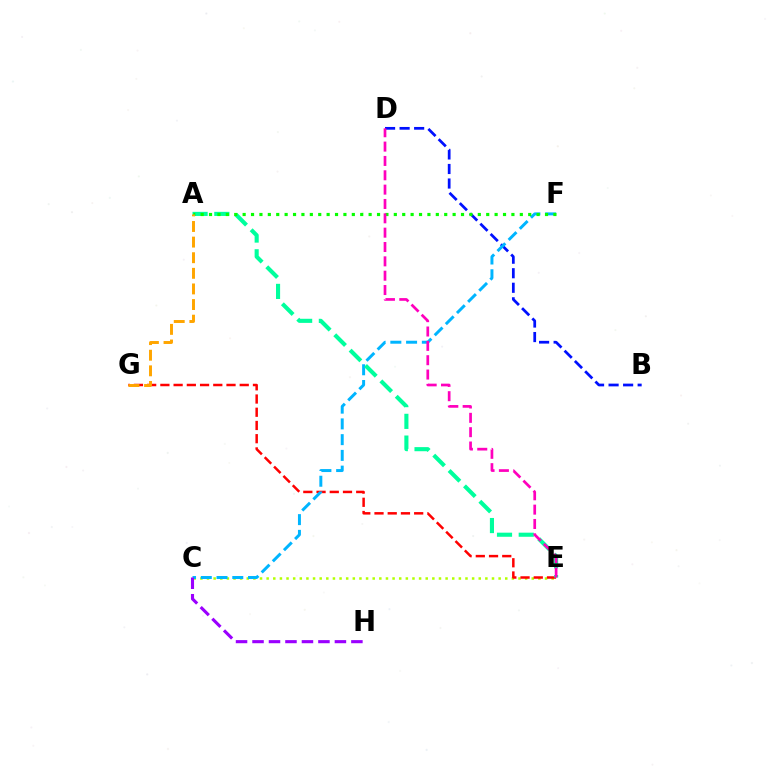{('C', 'E'): [{'color': '#b3ff00', 'line_style': 'dotted', 'thickness': 1.8}], ('E', 'G'): [{'color': '#ff0000', 'line_style': 'dashed', 'thickness': 1.8}], ('B', 'D'): [{'color': '#0010ff', 'line_style': 'dashed', 'thickness': 1.97}], ('C', 'F'): [{'color': '#00b5ff', 'line_style': 'dashed', 'thickness': 2.14}], ('C', 'H'): [{'color': '#9b00ff', 'line_style': 'dashed', 'thickness': 2.24}], ('A', 'E'): [{'color': '#00ff9d', 'line_style': 'dashed', 'thickness': 2.95}], ('A', 'F'): [{'color': '#08ff00', 'line_style': 'dotted', 'thickness': 2.28}], ('D', 'E'): [{'color': '#ff00bd', 'line_style': 'dashed', 'thickness': 1.95}], ('A', 'G'): [{'color': '#ffa500', 'line_style': 'dashed', 'thickness': 2.12}]}